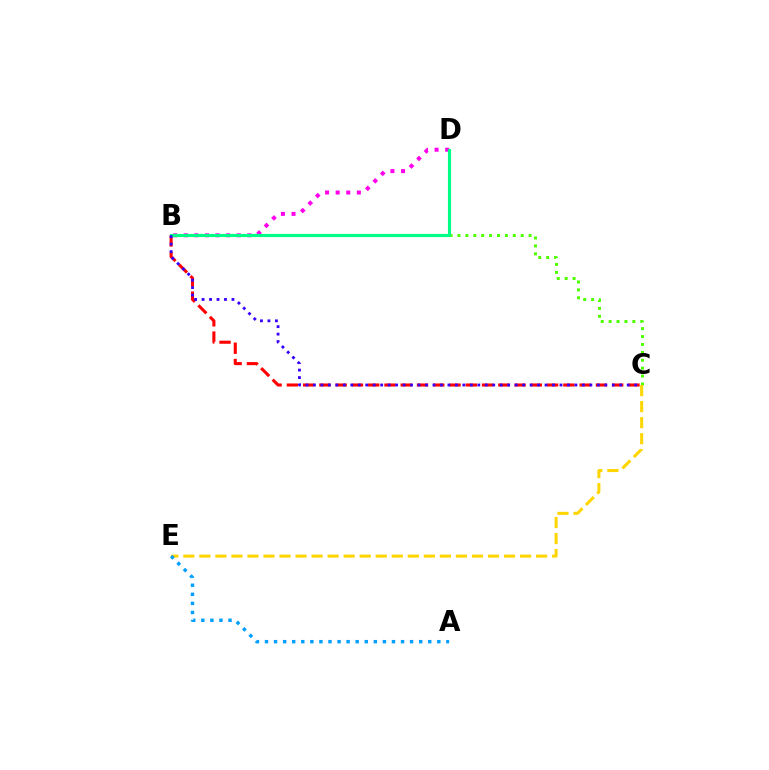{('B', 'C'): [{'color': '#4fff00', 'line_style': 'dotted', 'thickness': 2.15}, {'color': '#ff0000', 'line_style': 'dashed', 'thickness': 2.21}, {'color': '#3700ff', 'line_style': 'dotted', 'thickness': 2.03}], ('C', 'E'): [{'color': '#ffd500', 'line_style': 'dashed', 'thickness': 2.18}], ('B', 'D'): [{'color': '#ff00ed', 'line_style': 'dotted', 'thickness': 2.88}, {'color': '#00ff86', 'line_style': 'solid', 'thickness': 2.25}], ('A', 'E'): [{'color': '#009eff', 'line_style': 'dotted', 'thickness': 2.46}]}